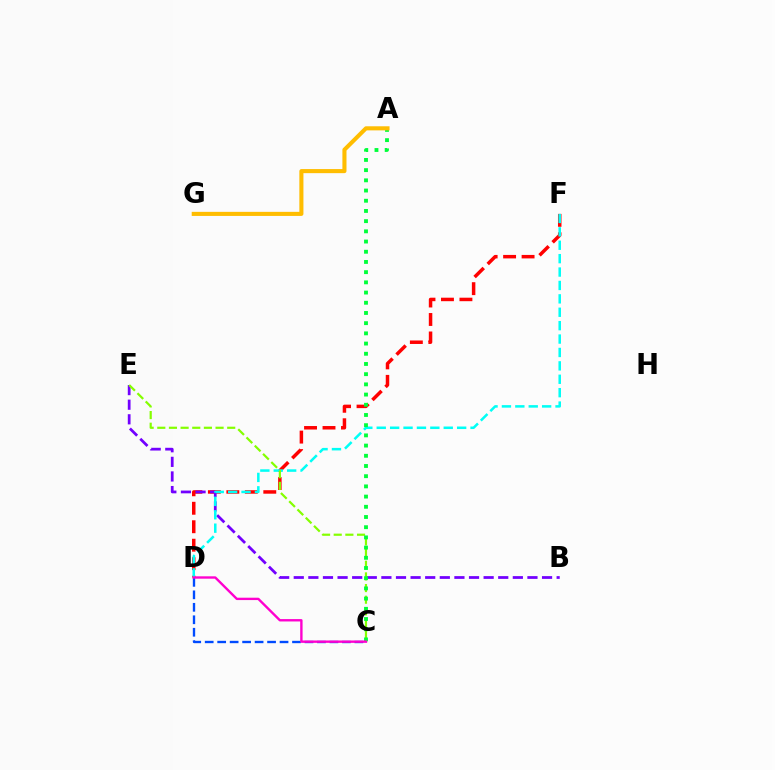{('D', 'F'): [{'color': '#ff0000', 'line_style': 'dashed', 'thickness': 2.51}, {'color': '#00fff6', 'line_style': 'dashed', 'thickness': 1.82}], ('B', 'E'): [{'color': '#7200ff', 'line_style': 'dashed', 'thickness': 1.98}], ('C', 'D'): [{'color': '#004bff', 'line_style': 'dashed', 'thickness': 1.69}, {'color': '#ff00cf', 'line_style': 'solid', 'thickness': 1.71}], ('C', 'E'): [{'color': '#84ff00', 'line_style': 'dashed', 'thickness': 1.58}], ('A', 'C'): [{'color': '#00ff39', 'line_style': 'dotted', 'thickness': 2.77}], ('A', 'G'): [{'color': '#ffbd00', 'line_style': 'solid', 'thickness': 2.94}]}